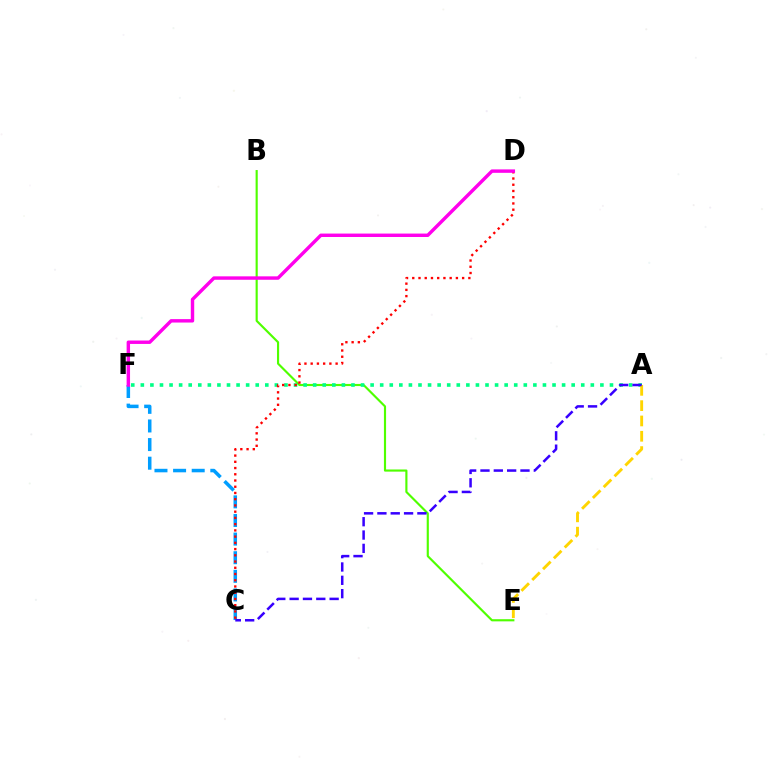{('B', 'E'): [{'color': '#4fff00', 'line_style': 'solid', 'thickness': 1.55}], ('C', 'F'): [{'color': '#009eff', 'line_style': 'dashed', 'thickness': 2.53}], ('A', 'F'): [{'color': '#00ff86', 'line_style': 'dotted', 'thickness': 2.6}], ('C', 'D'): [{'color': '#ff0000', 'line_style': 'dotted', 'thickness': 1.69}], ('A', 'E'): [{'color': '#ffd500', 'line_style': 'dashed', 'thickness': 2.08}], ('D', 'F'): [{'color': '#ff00ed', 'line_style': 'solid', 'thickness': 2.46}], ('A', 'C'): [{'color': '#3700ff', 'line_style': 'dashed', 'thickness': 1.81}]}